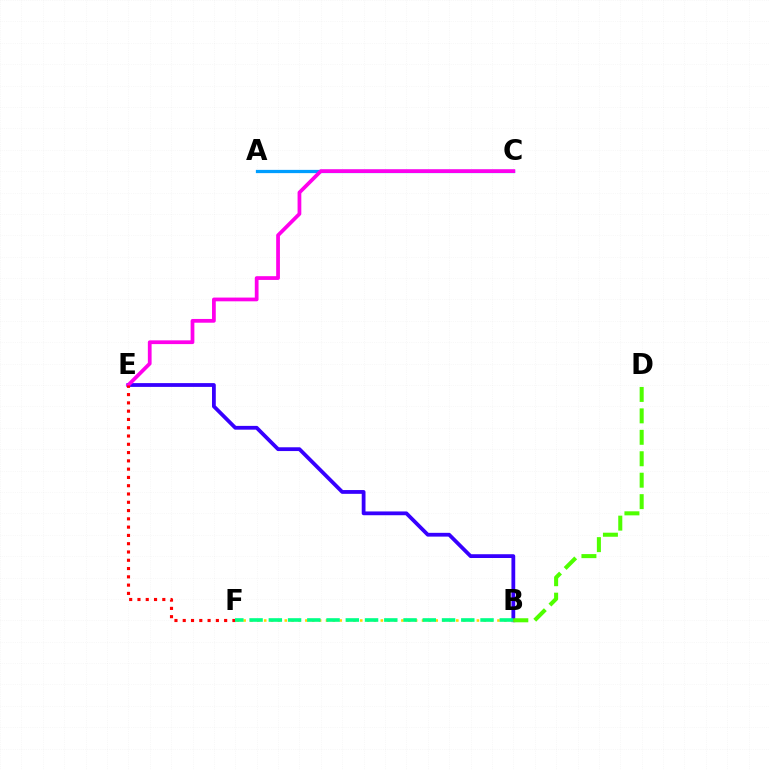{('A', 'C'): [{'color': '#009eff', 'line_style': 'solid', 'thickness': 2.34}], ('B', 'E'): [{'color': '#3700ff', 'line_style': 'solid', 'thickness': 2.72}], ('C', 'E'): [{'color': '#ff00ed', 'line_style': 'solid', 'thickness': 2.7}], ('E', 'F'): [{'color': '#ff0000', 'line_style': 'dotted', 'thickness': 2.25}], ('B', 'F'): [{'color': '#ffd500', 'line_style': 'dotted', 'thickness': 1.86}, {'color': '#00ff86', 'line_style': 'dashed', 'thickness': 2.61}], ('B', 'D'): [{'color': '#4fff00', 'line_style': 'dashed', 'thickness': 2.91}]}